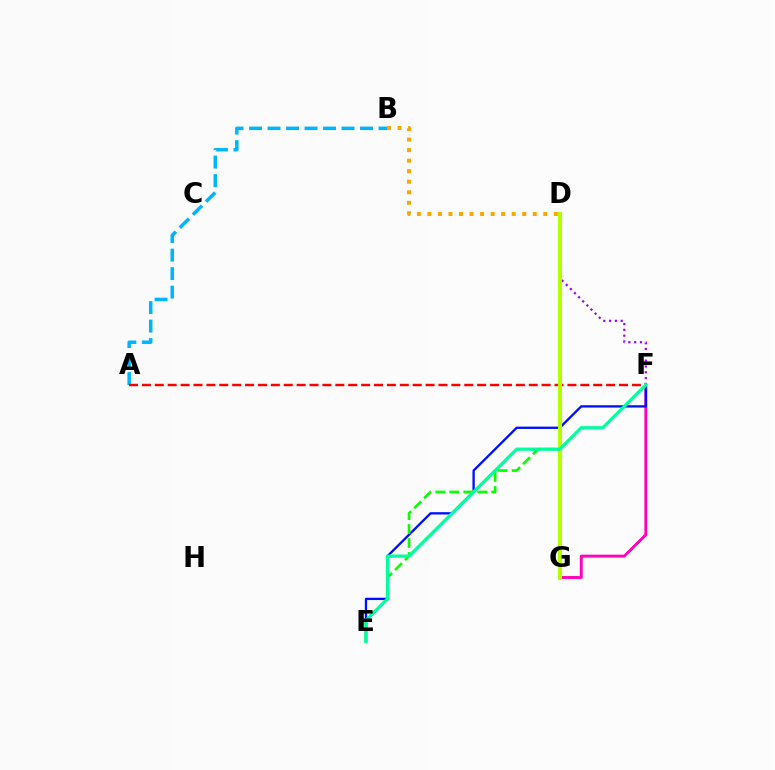{('F', 'G'): [{'color': '#ff00bd', 'line_style': 'solid', 'thickness': 2.1}], ('A', 'B'): [{'color': '#00b5ff', 'line_style': 'dashed', 'thickness': 2.51}], ('E', 'F'): [{'color': '#0010ff', 'line_style': 'solid', 'thickness': 1.67}, {'color': '#00ff9d', 'line_style': 'solid', 'thickness': 2.32}], ('D', 'F'): [{'color': '#9b00ff', 'line_style': 'dotted', 'thickness': 1.58}], ('A', 'F'): [{'color': '#ff0000', 'line_style': 'dashed', 'thickness': 1.75}], ('B', 'D'): [{'color': '#ffa500', 'line_style': 'dotted', 'thickness': 2.86}], ('D', 'E'): [{'color': '#08ff00', 'line_style': 'dashed', 'thickness': 1.9}], ('D', 'G'): [{'color': '#b3ff00', 'line_style': 'solid', 'thickness': 2.92}]}